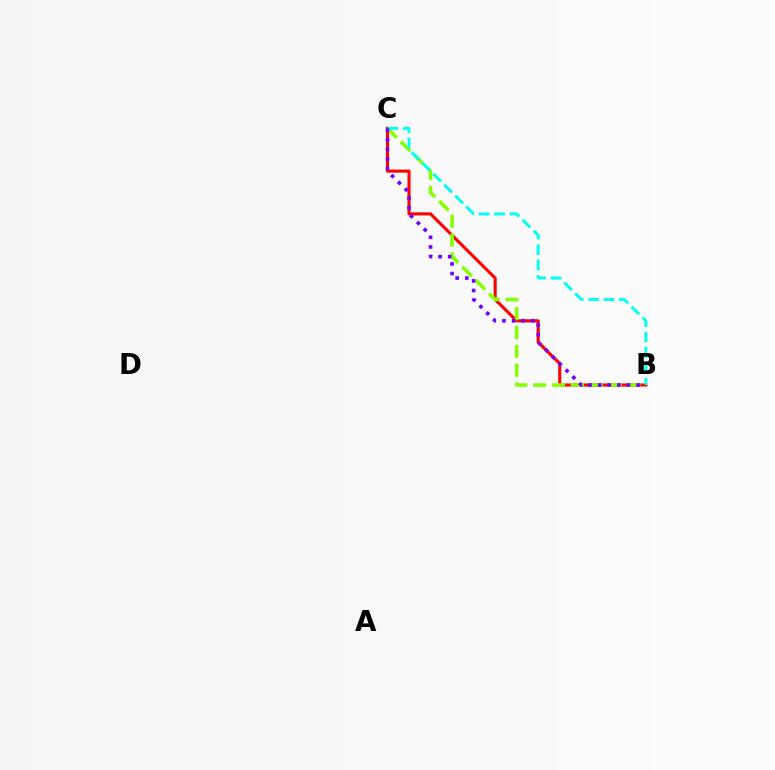{('B', 'C'): [{'color': '#ff0000', 'line_style': 'solid', 'thickness': 2.23}, {'color': '#84ff00', 'line_style': 'dashed', 'thickness': 2.56}, {'color': '#00fff6', 'line_style': 'dashed', 'thickness': 2.1}, {'color': '#7200ff', 'line_style': 'dotted', 'thickness': 2.61}]}